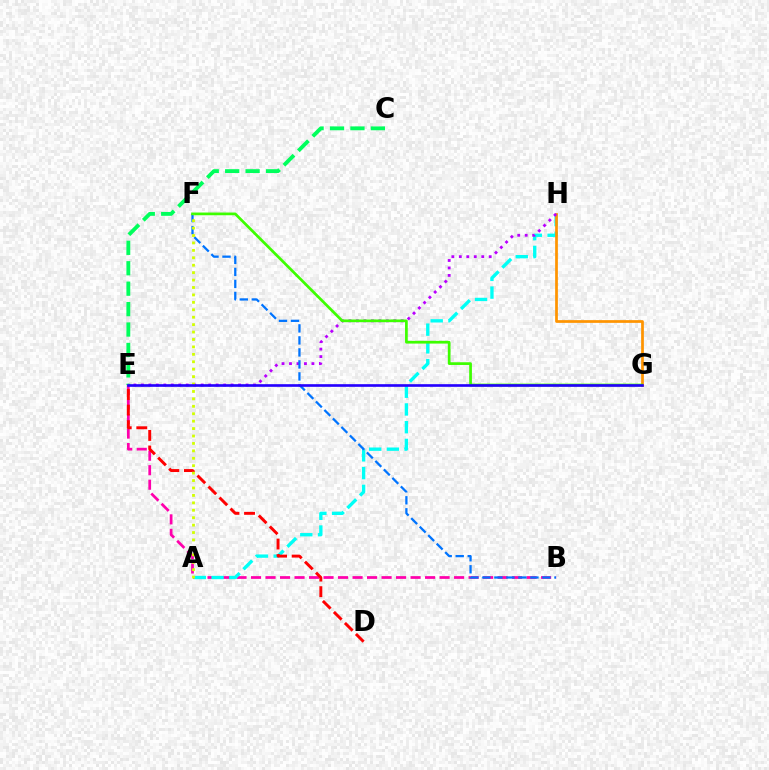{('C', 'E'): [{'color': '#00ff5c', 'line_style': 'dashed', 'thickness': 2.77}], ('B', 'E'): [{'color': '#ff00ac', 'line_style': 'dashed', 'thickness': 1.97}], ('A', 'H'): [{'color': '#00fff6', 'line_style': 'dashed', 'thickness': 2.41}], ('G', 'H'): [{'color': '#ff9400', 'line_style': 'solid', 'thickness': 1.97}], ('E', 'H'): [{'color': '#b900ff', 'line_style': 'dotted', 'thickness': 2.03}], ('B', 'F'): [{'color': '#0074ff', 'line_style': 'dashed', 'thickness': 1.63}], ('D', 'E'): [{'color': '#ff0000', 'line_style': 'dashed', 'thickness': 2.12}], ('F', 'G'): [{'color': '#3dff00', 'line_style': 'solid', 'thickness': 1.95}], ('A', 'F'): [{'color': '#d1ff00', 'line_style': 'dotted', 'thickness': 2.02}], ('E', 'G'): [{'color': '#2500ff', 'line_style': 'solid', 'thickness': 1.91}]}